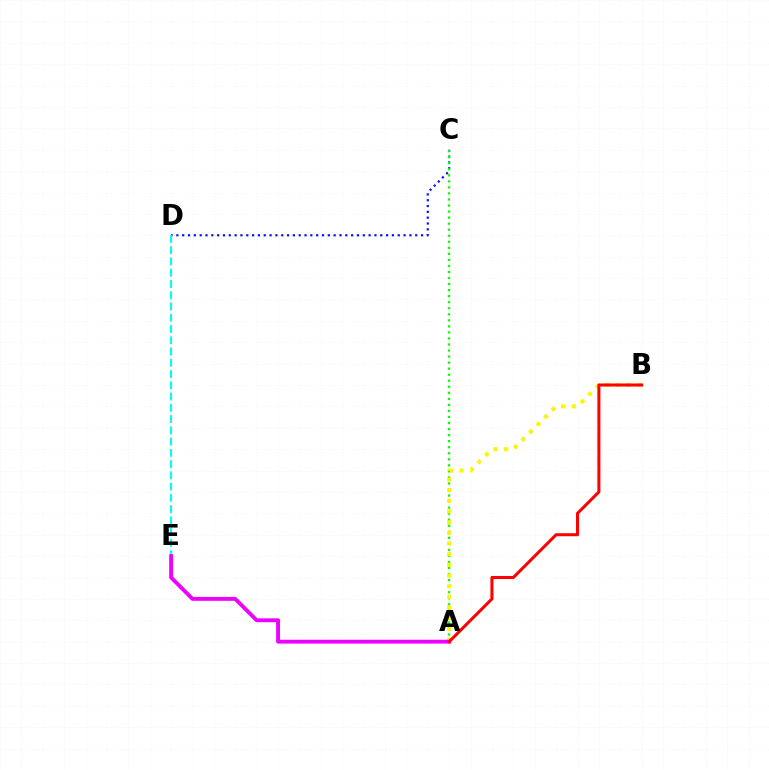{('C', 'D'): [{'color': '#0010ff', 'line_style': 'dotted', 'thickness': 1.58}], ('A', 'C'): [{'color': '#08ff00', 'line_style': 'dotted', 'thickness': 1.64}], ('D', 'E'): [{'color': '#00fff6', 'line_style': 'dashed', 'thickness': 1.53}], ('A', 'B'): [{'color': '#fcf500', 'line_style': 'dotted', 'thickness': 2.9}, {'color': '#ff0000', 'line_style': 'solid', 'thickness': 2.19}], ('A', 'E'): [{'color': '#ee00ff', 'line_style': 'solid', 'thickness': 2.78}]}